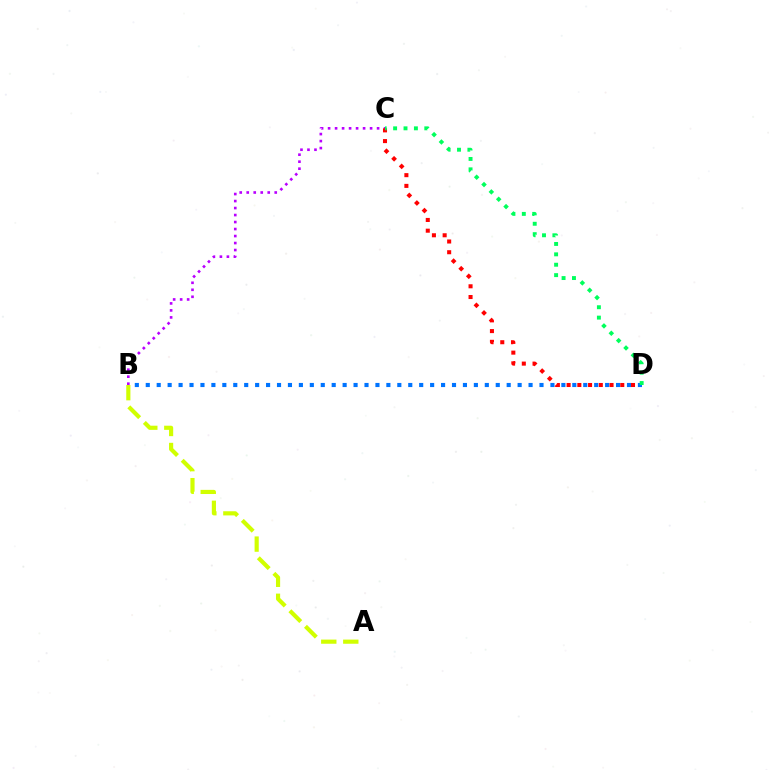{('B', 'D'): [{'color': '#0074ff', 'line_style': 'dotted', 'thickness': 2.97}], ('A', 'B'): [{'color': '#d1ff00', 'line_style': 'dashed', 'thickness': 2.99}], ('B', 'C'): [{'color': '#b900ff', 'line_style': 'dotted', 'thickness': 1.9}], ('C', 'D'): [{'color': '#ff0000', 'line_style': 'dotted', 'thickness': 2.92}, {'color': '#00ff5c', 'line_style': 'dotted', 'thickness': 2.82}]}